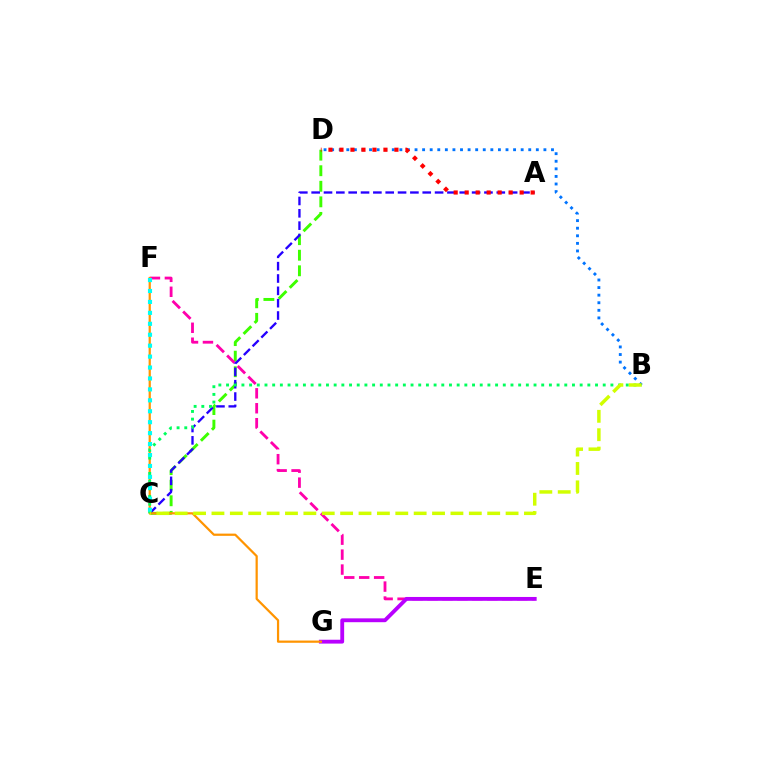{('C', 'D'): [{'color': '#3dff00', 'line_style': 'dashed', 'thickness': 2.11}], ('E', 'F'): [{'color': '#ff00ac', 'line_style': 'dashed', 'thickness': 2.03}], ('E', 'G'): [{'color': '#b900ff', 'line_style': 'solid', 'thickness': 2.77}], ('B', 'D'): [{'color': '#0074ff', 'line_style': 'dotted', 'thickness': 2.06}], ('A', 'C'): [{'color': '#2500ff', 'line_style': 'dashed', 'thickness': 1.68}], ('F', 'G'): [{'color': '#ff9400', 'line_style': 'solid', 'thickness': 1.6}], ('B', 'C'): [{'color': '#00ff5c', 'line_style': 'dotted', 'thickness': 2.09}, {'color': '#d1ff00', 'line_style': 'dashed', 'thickness': 2.5}], ('A', 'D'): [{'color': '#ff0000', 'line_style': 'dotted', 'thickness': 2.99}], ('C', 'F'): [{'color': '#00fff6', 'line_style': 'dotted', 'thickness': 2.97}]}